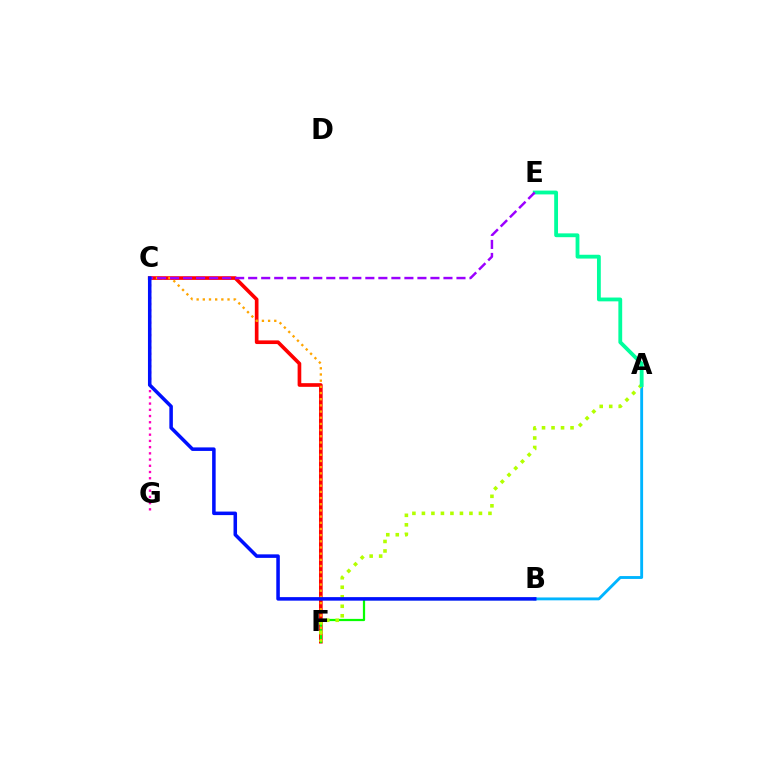{('C', 'F'): [{'color': '#ff0000', 'line_style': 'solid', 'thickness': 2.64}, {'color': '#ffa500', 'line_style': 'dotted', 'thickness': 1.68}], ('C', 'G'): [{'color': '#ff00bd', 'line_style': 'dotted', 'thickness': 1.69}], ('B', 'F'): [{'color': '#08ff00', 'line_style': 'solid', 'thickness': 1.6}], ('A', 'B'): [{'color': '#00b5ff', 'line_style': 'solid', 'thickness': 2.07}], ('A', 'F'): [{'color': '#b3ff00', 'line_style': 'dotted', 'thickness': 2.58}], ('A', 'E'): [{'color': '#00ff9d', 'line_style': 'solid', 'thickness': 2.75}], ('C', 'E'): [{'color': '#9b00ff', 'line_style': 'dashed', 'thickness': 1.77}], ('B', 'C'): [{'color': '#0010ff', 'line_style': 'solid', 'thickness': 2.54}]}